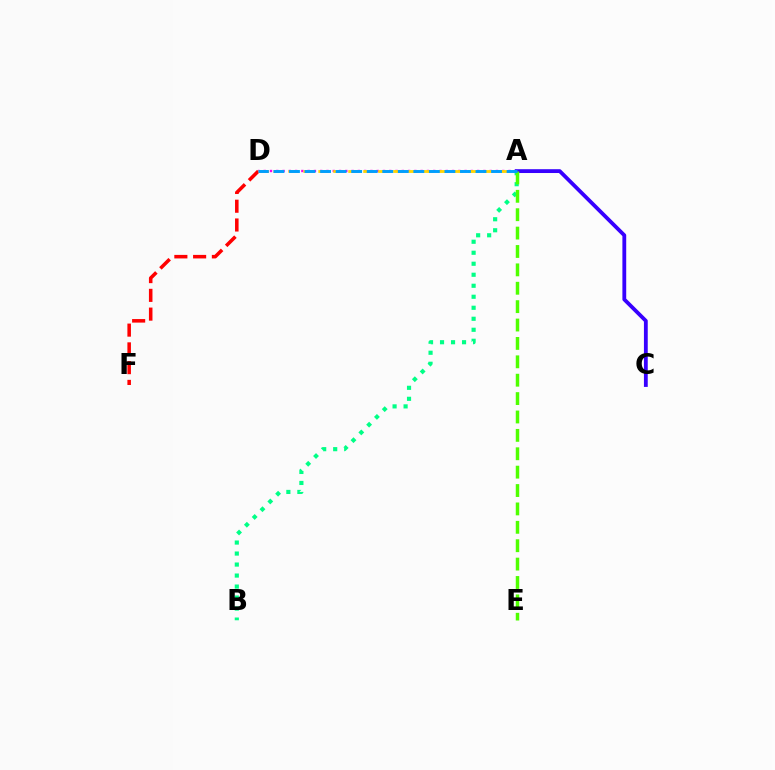{('D', 'F'): [{'color': '#ff0000', 'line_style': 'dashed', 'thickness': 2.55}], ('A', 'B'): [{'color': '#00ff86', 'line_style': 'dotted', 'thickness': 2.99}], ('A', 'D'): [{'color': '#ff00ed', 'line_style': 'dotted', 'thickness': 1.71}, {'color': '#ffd500', 'line_style': 'dashed', 'thickness': 2.03}, {'color': '#009eff', 'line_style': 'dashed', 'thickness': 2.11}], ('A', 'C'): [{'color': '#3700ff', 'line_style': 'solid', 'thickness': 2.74}], ('A', 'E'): [{'color': '#4fff00', 'line_style': 'dashed', 'thickness': 2.5}]}